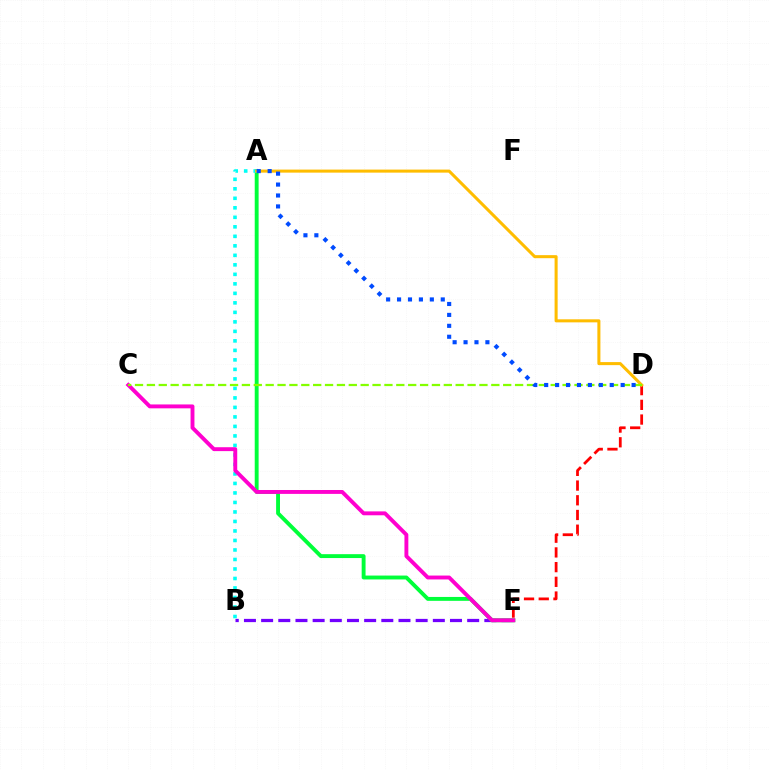{('B', 'E'): [{'color': '#7200ff', 'line_style': 'dashed', 'thickness': 2.33}], ('A', 'E'): [{'color': '#00ff39', 'line_style': 'solid', 'thickness': 2.8}], ('D', 'E'): [{'color': '#ff0000', 'line_style': 'dashed', 'thickness': 2.0}], ('A', 'B'): [{'color': '#00fff6', 'line_style': 'dotted', 'thickness': 2.58}], ('C', 'E'): [{'color': '#ff00cf', 'line_style': 'solid', 'thickness': 2.8}], ('A', 'D'): [{'color': '#ffbd00', 'line_style': 'solid', 'thickness': 2.19}, {'color': '#004bff', 'line_style': 'dotted', 'thickness': 2.97}], ('C', 'D'): [{'color': '#84ff00', 'line_style': 'dashed', 'thickness': 1.61}]}